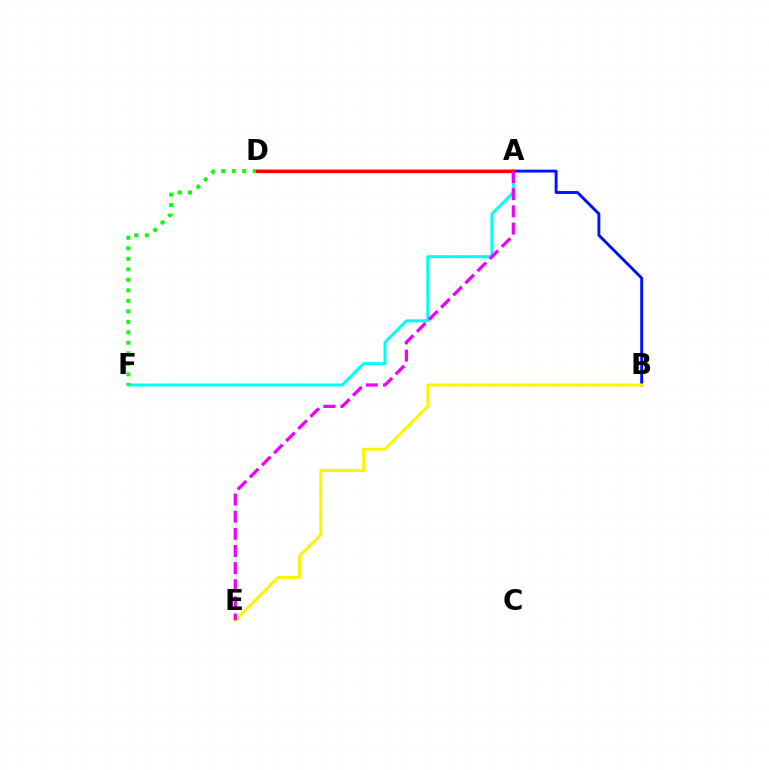{('A', 'F'): [{'color': '#00fff6', 'line_style': 'solid', 'thickness': 2.15}], ('B', 'D'): [{'color': '#0010ff', 'line_style': 'solid', 'thickness': 2.08}], ('D', 'F'): [{'color': '#08ff00', 'line_style': 'dotted', 'thickness': 2.85}], ('B', 'E'): [{'color': '#fcf500', 'line_style': 'solid', 'thickness': 2.15}], ('A', 'D'): [{'color': '#ff0000', 'line_style': 'solid', 'thickness': 2.3}], ('A', 'E'): [{'color': '#ee00ff', 'line_style': 'dashed', 'thickness': 2.33}]}